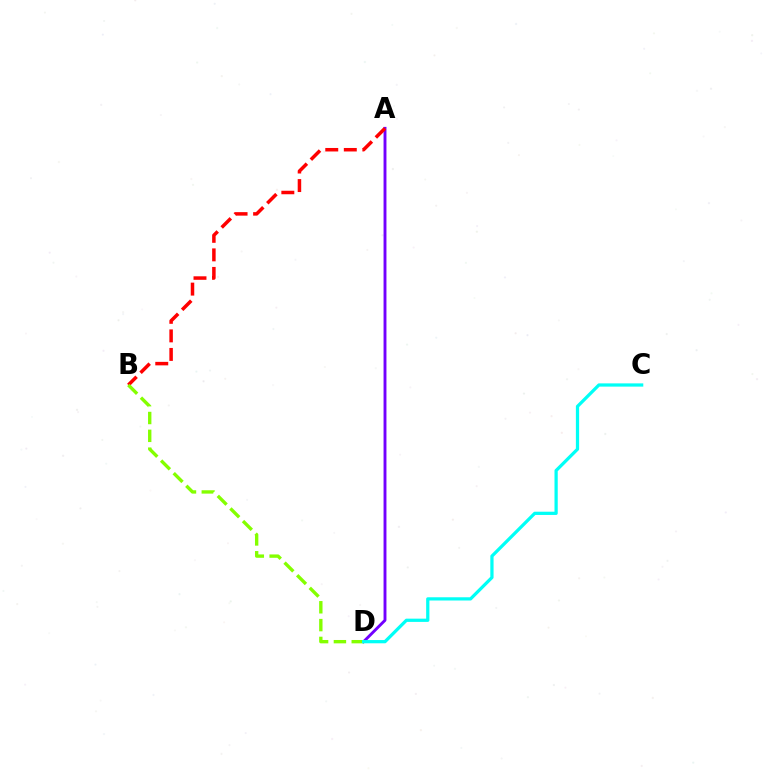{('A', 'D'): [{'color': '#7200ff', 'line_style': 'solid', 'thickness': 2.08}], ('A', 'B'): [{'color': '#ff0000', 'line_style': 'dashed', 'thickness': 2.52}], ('B', 'D'): [{'color': '#84ff00', 'line_style': 'dashed', 'thickness': 2.42}], ('C', 'D'): [{'color': '#00fff6', 'line_style': 'solid', 'thickness': 2.33}]}